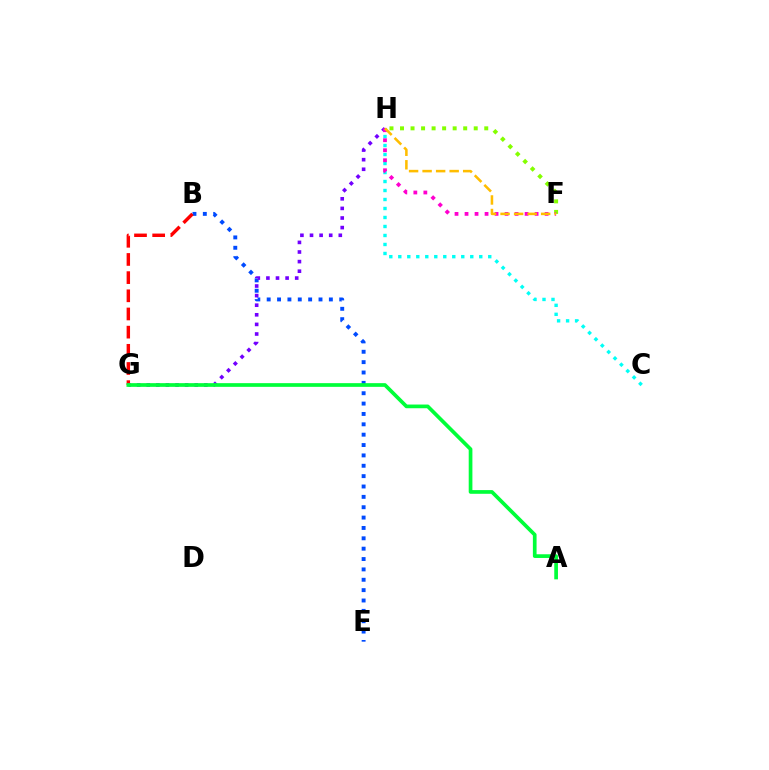{('C', 'H'): [{'color': '#00fff6', 'line_style': 'dotted', 'thickness': 2.44}], ('F', 'H'): [{'color': '#84ff00', 'line_style': 'dotted', 'thickness': 2.86}, {'color': '#ff00cf', 'line_style': 'dotted', 'thickness': 2.72}, {'color': '#ffbd00', 'line_style': 'dashed', 'thickness': 1.84}], ('B', 'E'): [{'color': '#004bff', 'line_style': 'dotted', 'thickness': 2.82}], ('B', 'G'): [{'color': '#ff0000', 'line_style': 'dashed', 'thickness': 2.47}], ('G', 'H'): [{'color': '#7200ff', 'line_style': 'dotted', 'thickness': 2.61}], ('A', 'G'): [{'color': '#00ff39', 'line_style': 'solid', 'thickness': 2.66}]}